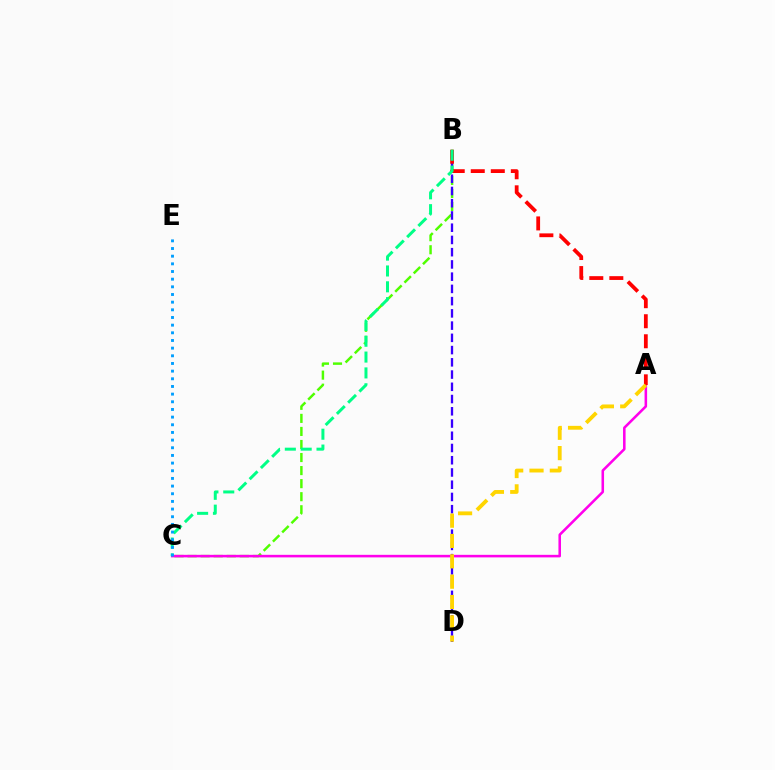{('B', 'C'): [{'color': '#4fff00', 'line_style': 'dashed', 'thickness': 1.77}, {'color': '#00ff86', 'line_style': 'dashed', 'thickness': 2.15}], ('A', 'C'): [{'color': '#ff00ed', 'line_style': 'solid', 'thickness': 1.84}], ('B', 'D'): [{'color': '#3700ff', 'line_style': 'dashed', 'thickness': 1.66}], ('A', 'B'): [{'color': '#ff0000', 'line_style': 'dashed', 'thickness': 2.72}], ('C', 'E'): [{'color': '#009eff', 'line_style': 'dotted', 'thickness': 2.08}], ('A', 'D'): [{'color': '#ffd500', 'line_style': 'dashed', 'thickness': 2.76}]}